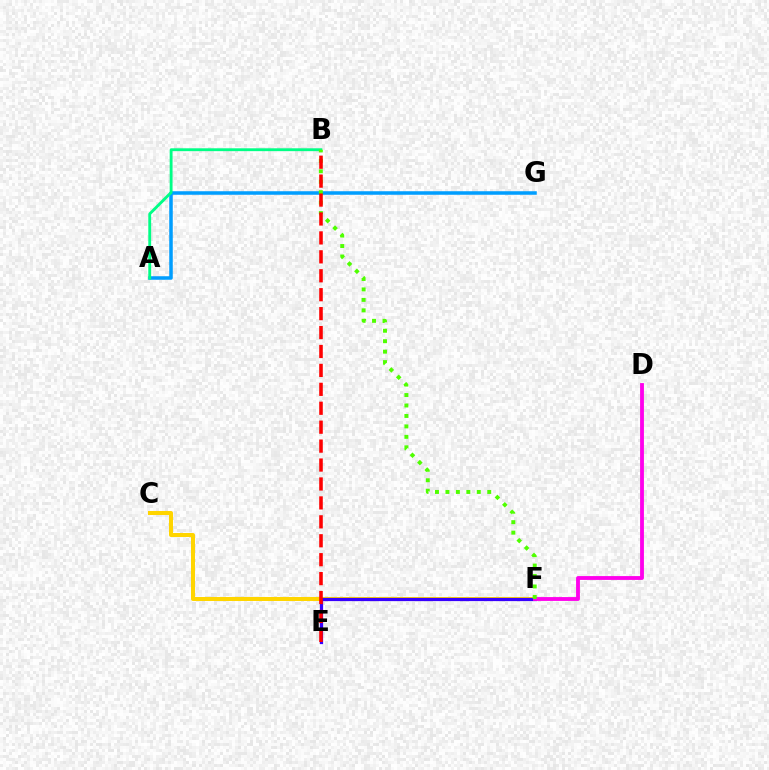{('A', 'G'): [{'color': '#009eff', 'line_style': 'solid', 'thickness': 2.54}], ('C', 'F'): [{'color': '#ffd500', 'line_style': 'solid', 'thickness': 2.9}], ('A', 'B'): [{'color': '#00ff86', 'line_style': 'solid', 'thickness': 2.06}], ('E', 'F'): [{'color': '#3700ff', 'line_style': 'solid', 'thickness': 2.33}], ('D', 'F'): [{'color': '#ff00ed', 'line_style': 'solid', 'thickness': 2.76}], ('B', 'F'): [{'color': '#4fff00', 'line_style': 'dotted', 'thickness': 2.84}], ('B', 'E'): [{'color': '#ff0000', 'line_style': 'dashed', 'thickness': 2.57}]}